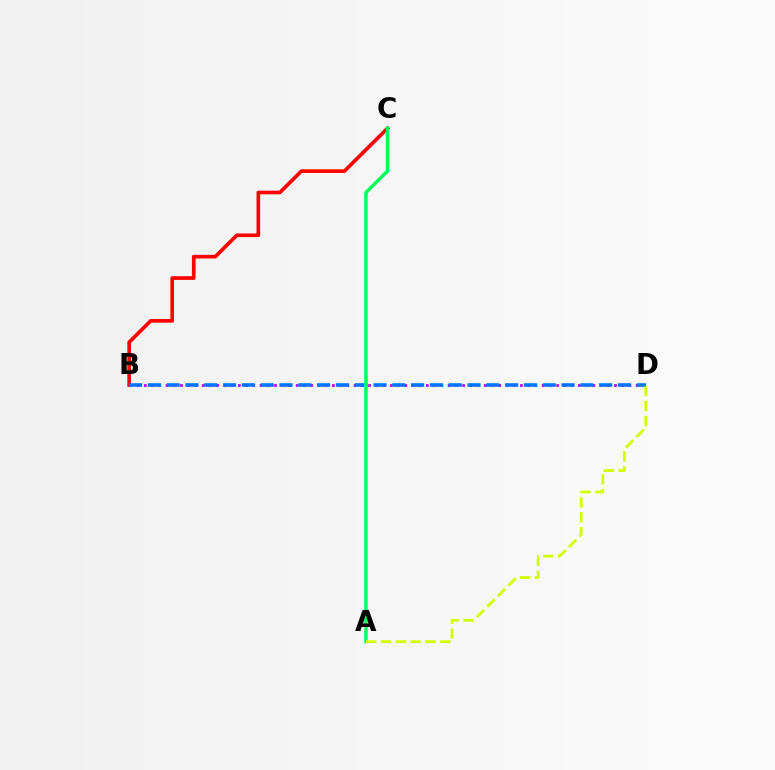{('B', 'D'): [{'color': '#b900ff', 'line_style': 'dotted', 'thickness': 1.97}, {'color': '#0074ff', 'line_style': 'dashed', 'thickness': 2.55}], ('B', 'C'): [{'color': '#ff0000', 'line_style': 'solid', 'thickness': 2.63}], ('A', 'C'): [{'color': '#00ff5c', 'line_style': 'solid', 'thickness': 2.46}], ('A', 'D'): [{'color': '#d1ff00', 'line_style': 'dashed', 'thickness': 2.02}]}